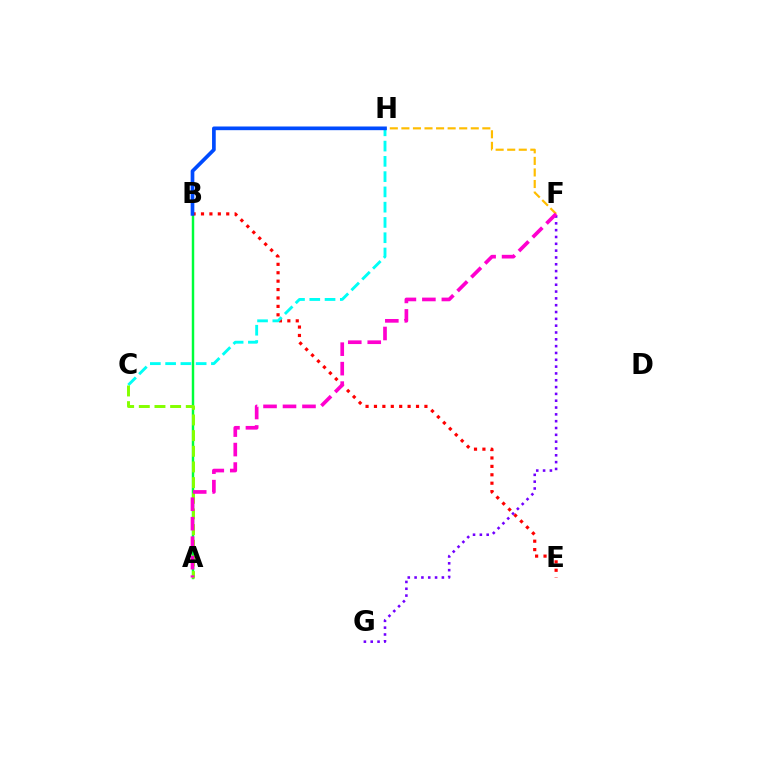{('A', 'B'): [{'color': '#00ff39', 'line_style': 'solid', 'thickness': 1.77}], ('B', 'E'): [{'color': '#ff0000', 'line_style': 'dotted', 'thickness': 2.29}], ('C', 'H'): [{'color': '#00fff6', 'line_style': 'dashed', 'thickness': 2.07}], ('A', 'C'): [{'color': '#84ff00', 'line_style': 'dashed', 'thickness': 2.13}], ('F', 'H'): [{'color': '#ffbd00', 'line_style': 'dashed', 'thickness': 1.57}], ('F', 'G'): [{'color': '#7200ff', 'line_style': 'dotted', 'thickness': 1.85}], ('A', 'F'): [{'color': '#ff00cf', 'line_style': 'dashed', 'thickness': 2.65}], ('B', 'H'): [{'color': '#004bff', 'line_style': 'solid', 'thickness': 2.65}]}